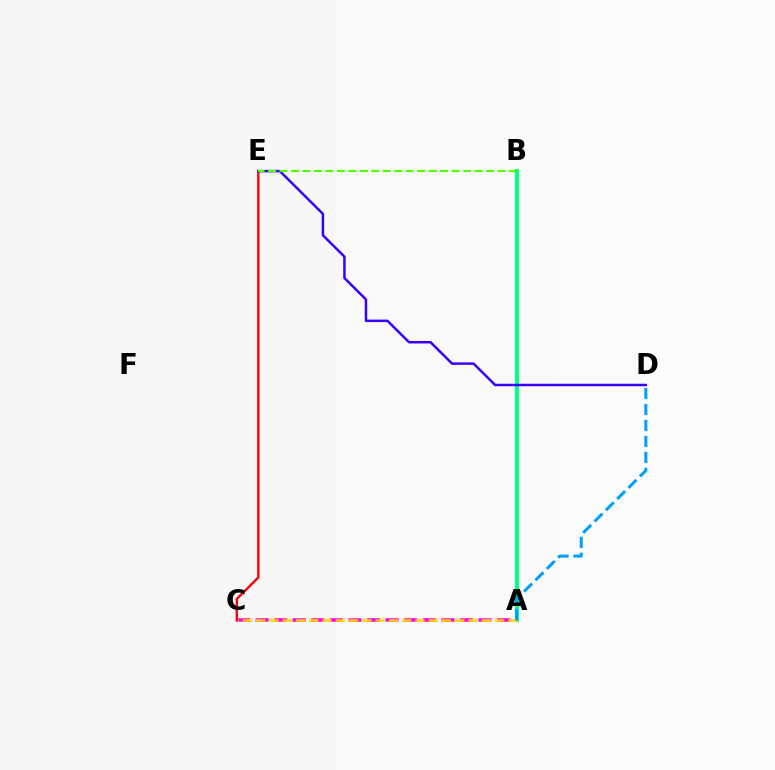{('A', 'B'): [{'color': '#00ff86', 'line_style': 'solid', 'thickness': 2.95}], ('A', 'C'): [{'color': '#ff00ed', 'line_style': 'dashed', 'thickness': 2.52}, {'color': '#ffd500', 'line_style': 'dashed', 'thickness': 1.8}], ('C', 'E'): [{'color': '#ff0000', 'line_style': 'solid', 'thickness': 1.72}], ('A', 'D'): [{'color': '#009eff', 'line_style': 'dashed', 'thickness': 2.17}], ('D', 'E'): [{'color': '#3700ff', 'line_style': 'solid', 'thickness': 1.79}], ('B', 'E'): [{'color': '#4fff00', 'line_style': 'dashed', 'thickness': 1.56}]}